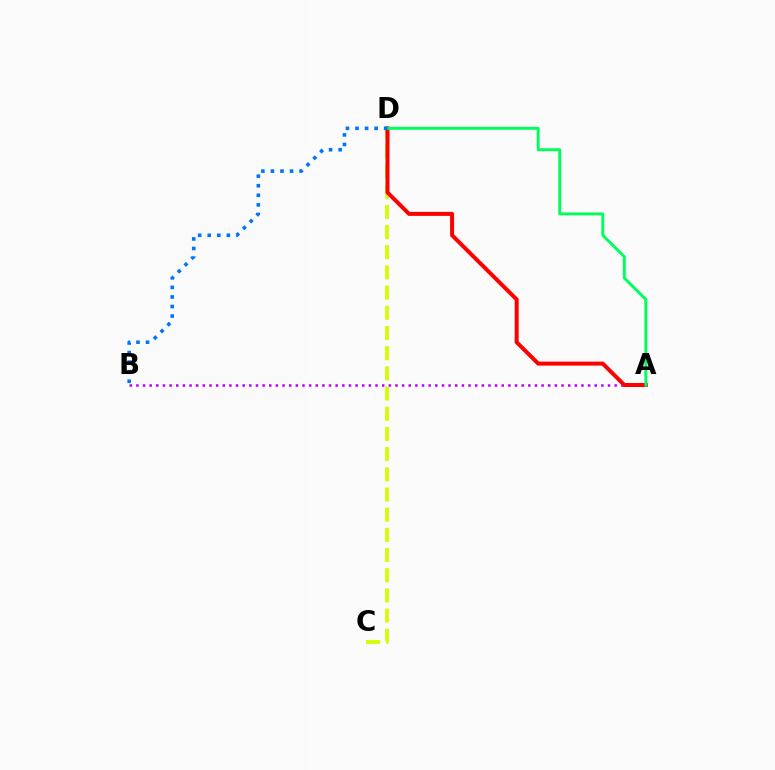{('A', 'B'): [{'color': '#b900ff', 'line_style': 'dotted', 'thickness': 1.8}], ('C', 'D'): [{'color': '#d1ff00', 'line_style': 'dashed', 'thickness': 2.74}], ('A', 'D'): [{'color': '#ff0000', 'line_style': 'solid', 'thickness': 2.88}, {'color': '#00ff5c', 'line_style': 'solid', 'thickness': 2.12}], ('B', 'D'): [{'color': '#0074ff', 'line_style': 'dotted', 'thickness': 2.6}]}